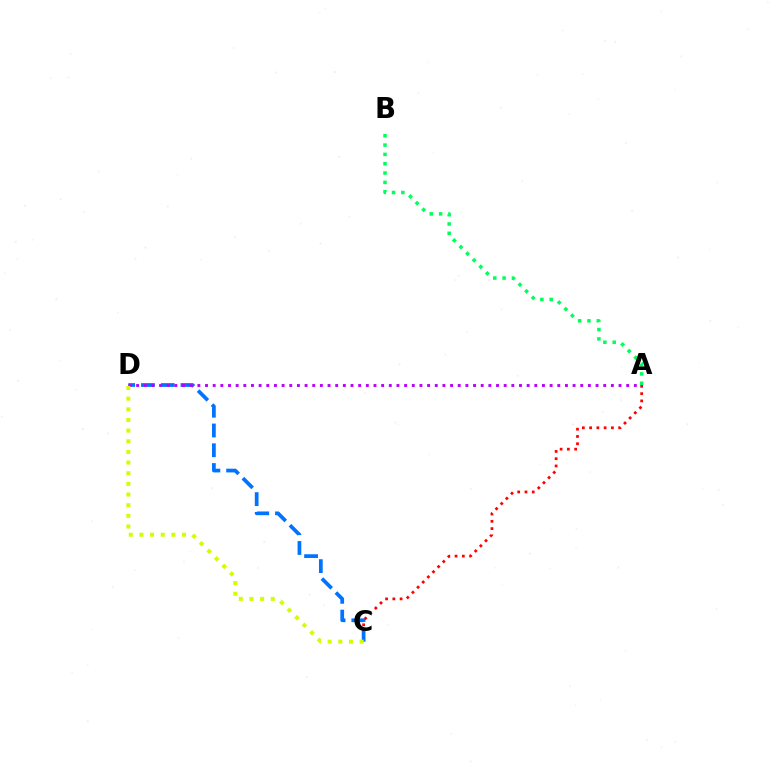{('A', 'C'): [{'color': '#ff0000', 'line_style': 'dotted', 'thickness': 1.97}], ('C', 'D'): [{'color': '#0074ff', 'line_style': 'dashed', 'thickness': 2.69}, {'color': '#d1ff00', 'line_style': 'dotted', 'thickness': 2.89}], ('A', 'D'): [{'color': '#b900ff', 'line_style': 'dotted', 'thickness': 2.08}], ('A', 'B'): [{'color': '#00ff5c', 'line_style': 'dotted', 'thickness': 2.53}]}